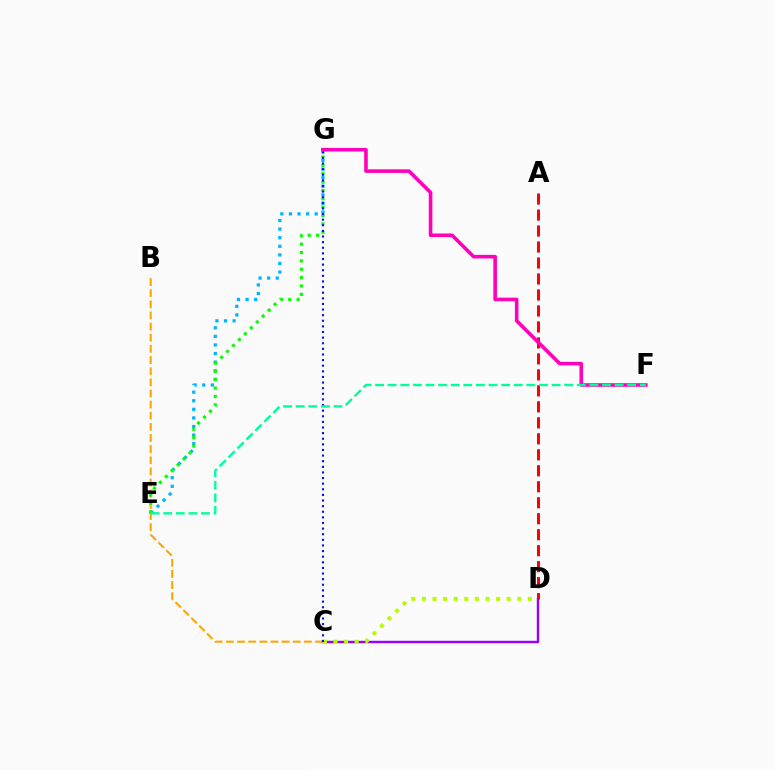{('C', 'D'): [{'color': '#9b00ff', 'line_style': 'solid', 'thickness': 1.74}, {'color': '#b3ff00', 'line_style': 'dotted', 'thickness': 2.88}], ('B', 'C'): [{'color': '#ffa500', 'line_style': 'dashed', 'thickness': 1.51}], ('A', 'D'): [{'color': '#ff0000', 'line_style': 'dashed', 'thickness': 2.17}], ('E', 'G'): [{'color': '#00b5ff', 'line_style': 'dotted', 'thickness': 2.33}, {'color': '#08ff00', 'line_style': 'dotted', 'thickness': 2.27}], ('C', 'G'): [{'color': '#0010ff', 'line_style': 'dotted', 'thickness': 1.53}], ('F', 'G'): [{'color': '#ff00bd', 'line_style': 'solid', 'thickness': 2.58}], ('E', 'F'): [{'color': '#00ff9d', 'line_style': 'dashed', 'thickness': 1.71}]}